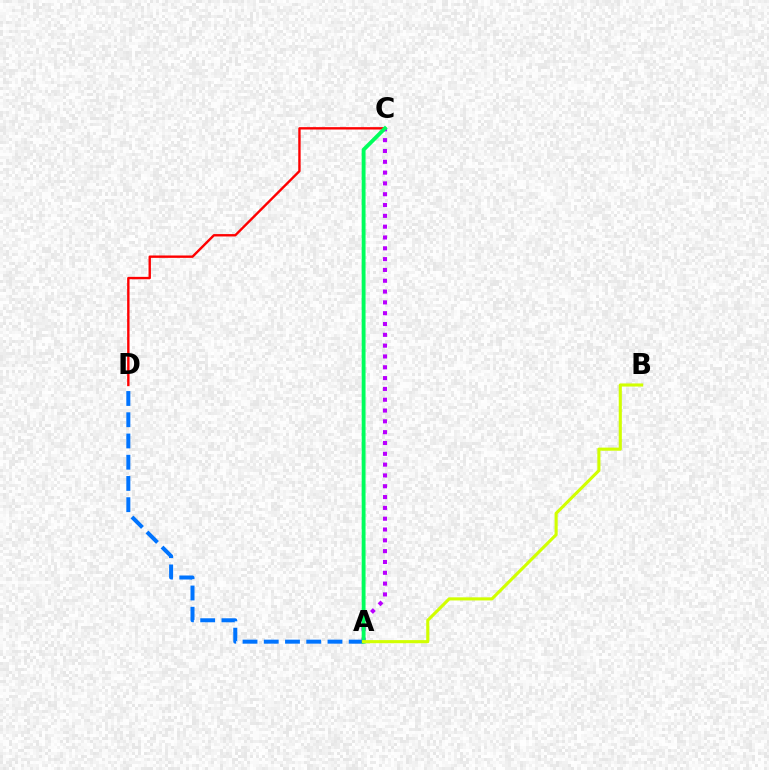{('C', 'D'): [{'color': '#ff0000', 'line_style': 'solid', 'thickness': 1.72}], ('A', 'D'): [{'color': '#0074ff', 'line_style': 'dashed', 'thickness': 2.89}], ('A', 'C'): [{'color': '#b900ff', 'line_style': 'dotted', 'thickness': 2.94}, {'color': '#00ff5c', 'line_style': 'solid', 'thickness': 2.78}], ('A', 'B'): [{'color': '#d1ff00', 'line_style': 'solid', 'thickness': 2.23}]}